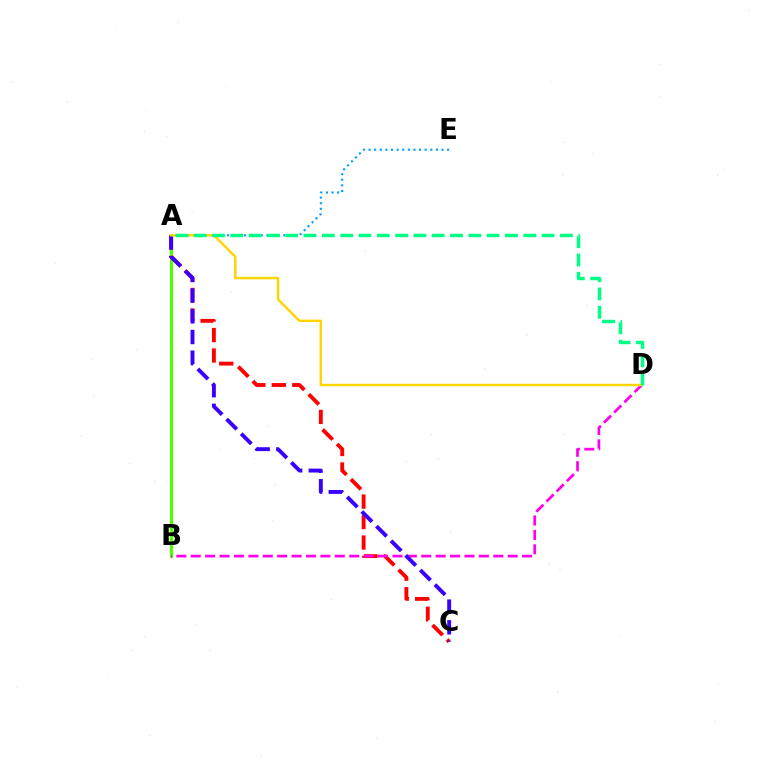{('A', 'B'): [{'color': '#4fff00', 'line_style': 'solid', 'thickness': 2.27}], ('A', 'C'): [{'color': '#ff0000', 'line_style': 'dashed', 'thickness': 2.78}, {'color': '#3700ff', 'line_style': 'dashed', 'thickness': 2.81}], ('A', 'E'): [{'color': '#009eff', 'line_style': 'dotted', 'thickness': 1.52}], ('B', 'D'): [{'color': '#ff00ed', 'line_style': 'dashed', 'thickness': 1.96}], ('A', 'D'): [{'color': '#ffd500', 'line_style': 'solid', 'thickness': 1.76}, {'color': '#00ff86', 'line_style': 'dashed', 'thickness': 2.49}]}